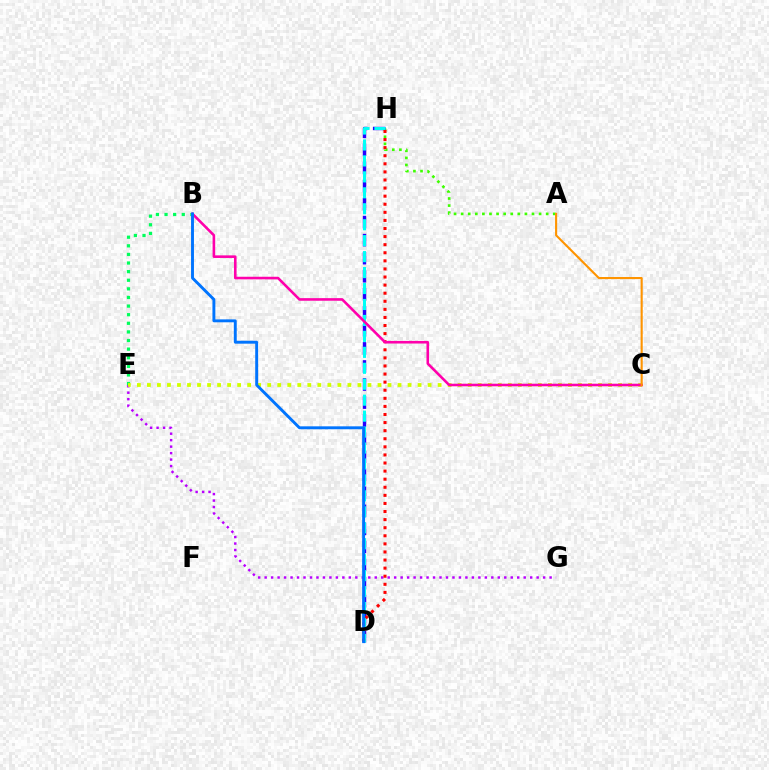{('A', 'H'): [{'color': '#3dff00', 'line_style': 'dotted', 'thickness': 1.93}], ('B', 'E'): [{'color': '#00ff5c', 'line_style': 'dotted', 'thickness': 2.34}], ('E', 'G'): [{'color': '#b900ff', 'line_style': 'dotted', 'thickness': 1.76}], ('C', 'E'): [{'color': '#d1ff00', 'line_style': 'dotted', 'thickness': 2.72}], ('D', 'H'): [{'color': '#2500ff', 'line_style': 'dashed', 'thickness': 2.45}, {'color': '#00fff6', 'line_style': 'dashed', 'thickness': 2.17}, {'color': '#ff0000', 'line_style': 'dotted', 'thickness': 2.2}], ('B', 'C'): [{'color': '#ff00ac', 'line_style': 'solid', 'thickness': 1.87}], ('A', 'C'): [{'color': '#ff9400', 'line_style': 'solid', 'thickness': 1.52}], ('B', 'D'): [{'color': '#0074ff', 'line_style': 'solid', 'thickness': 2.1}]}